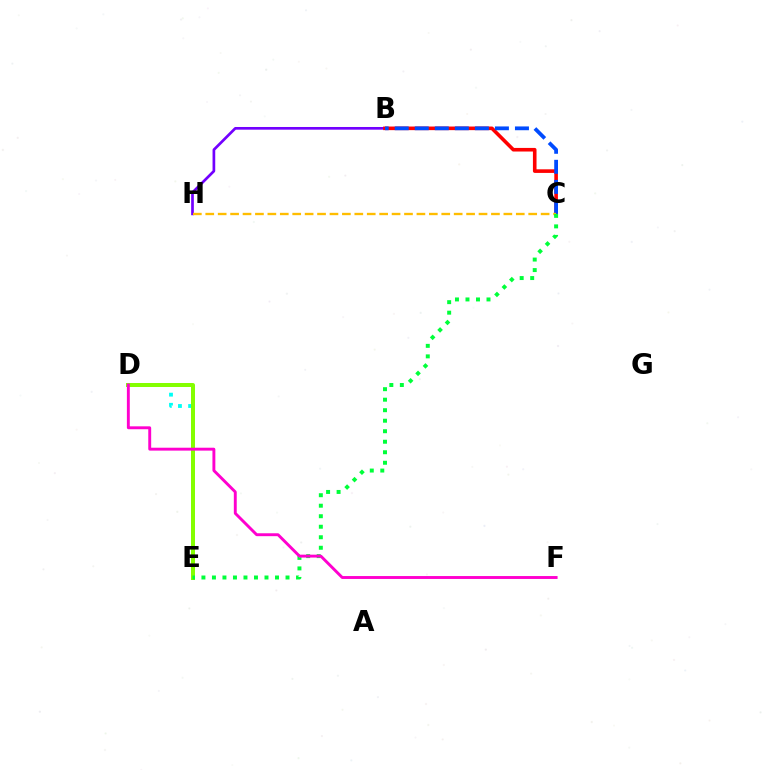{('B', 'H'): [{'color': '#7200ff', 'line_style': 'solid', 'thickness': 1.94}], ('B', 'C'): [{'color': '#ff0000', 'line_style': 'solid', 'thickness': 2.59}, {'color': '#004bff', 'line_style': 'dashed', 'thickness': 2.72}], ('D', 'E'): [{'color': '#00fff6', 'line_style': 'dotted', 'thickness': 2.76}, {'color': '#84ff00', 'line_style': 'solid', 'thickness': 2.87}], ('C', 'H'): [{'color': '#ffbd00', 'line_style': 'dashed', 'thickness': 1.69}], ('C', 'E'): [{'color': '#00ff39', 'line_style': 'dotted', 'thickness': 2.86}], ('D', 'F'): [{'color': '#ff00cf', 'line_style': 'solid', 'thickness': 2.09}]}